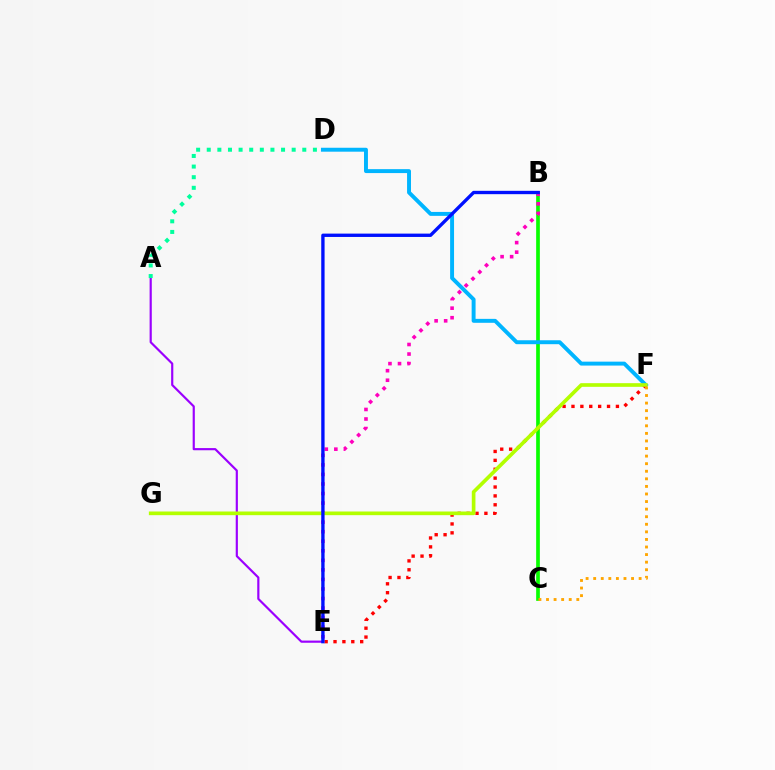{('B', 'C'): [{'color': '#08ff00', 'line_style': 'solid', 'thickness': 2.65}], ('D', 'F'): [{'color': '#00b5ff', 'line_style': 'solid', 'thickness': 2.83}], ('B', 'E'): [{'color': '#ff00bd', 'line_style': 'dotted', 'thickness': 2.59}, {'color': '#0010ff', 'line_style': 'solid', 'thickness': 2.41}], ('E', 'F'): [{'color': '#ff0000', 'line_style': 'dotted', 'thickness': 2.41}], ('A', 'E'): [{'color': '#9b00ff', 'line_style': 'solid', 'thickness': 1.57}], ('F', 'G'): [{'color': '#b3ff00', 'line_style': 'solid', 'thickness': 2.64}], ('A', 'D'): [{'color': '#00ff9d', 'line_style': 'dotted', 'thickness': 2.88}], ('C', 'F'): [{'color': '#ffa500', 'line_style': 'dotted', 'thickness': 2.06}]}